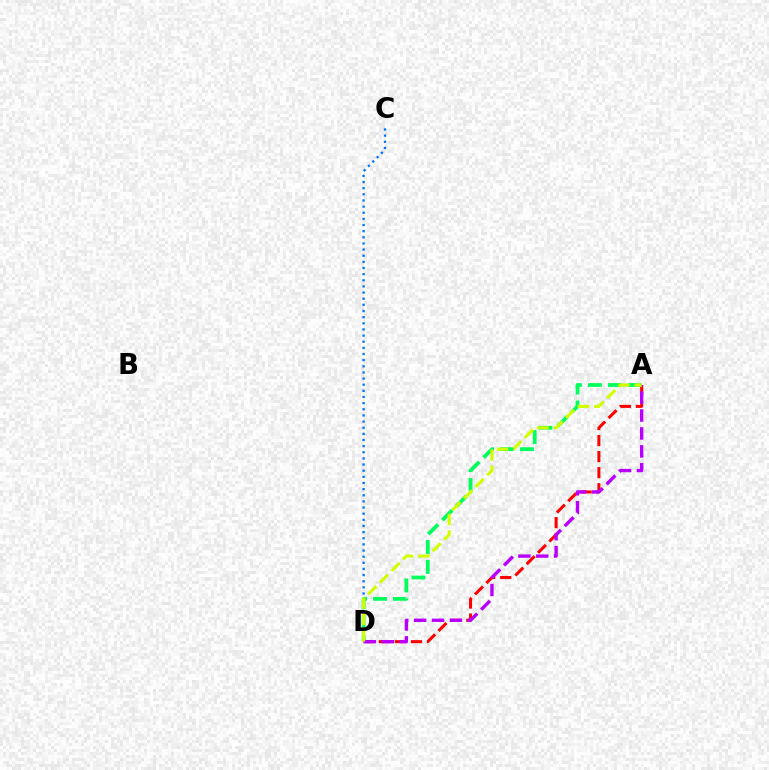{('C', 'D'): [{'color': '#0074ff', 'line_style': 'dotted', 'thickness': 1.67}], ('A', 'D'): [{'color': '#ff0000', 'line_style': 'dashed', 'thickness': 2.18}, {'color': '#00ff5c', 'line_style': 'dashed', 'thickness': 2.71}, {'color': '#b900ff', 'line_style': 'dashed', 'thickness': 2.43}, {'color': '#d1ff00', 'line_style': 'dashed', 'thickness': 2.23}]}